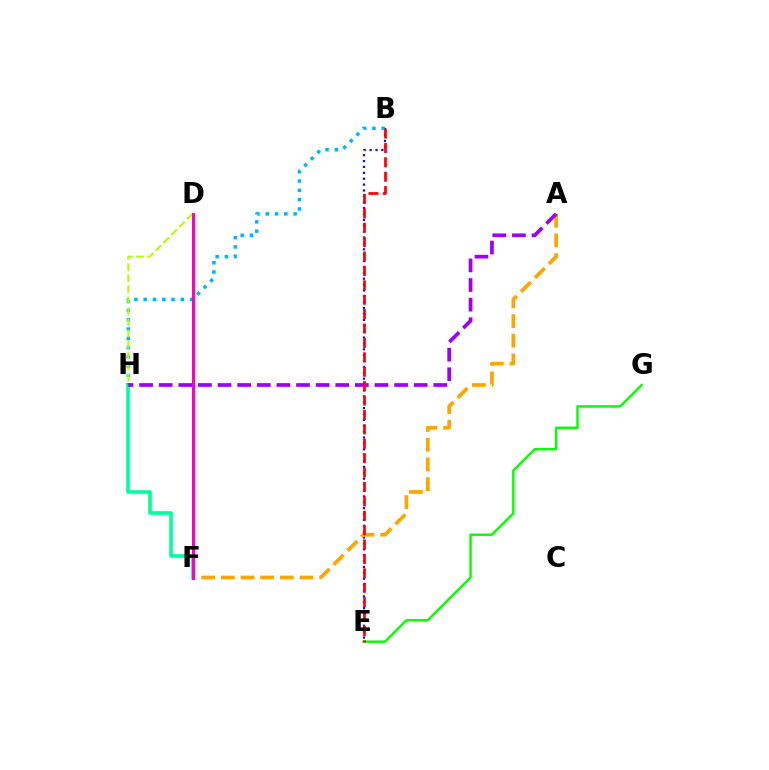{('E', 'G'): [{'color': '#08ff00', 'line_style': 'solid', 'thickness': 1.76}], ('B', 'E'): [{'color': '#0010ff', 'line_style': 'dotted', 'thickness': 1.6}, {'color': '#ff0000', 'line_style': 'dashed', 'thickness': 1.96}], ('F', 'H'): [{'color': '#00ff9d', 'line_style': 'solid', 'thickness': 2.61}], ('B', 'H'): [{'color': '#00b5ff', 'line_style': 'dotted', 'thickness': 2.52}], ('A', 'F'): [{'color': '#ffa500', 'line_style': 'dashed', 'thickness': 2.67}], ('A', 'H'): [{'color': '#9b00ff', 'line_style': 'dashed', 'thickness': 2.66}], ('D', 'H'): [{'color': '#b3ff00', 'line_style': 'dashed', 'thickness': 1.5}], ('D', 'F'): [{'color': '#ff00bd', 'line_style': 'solid', 'thickness': 2.19}]}